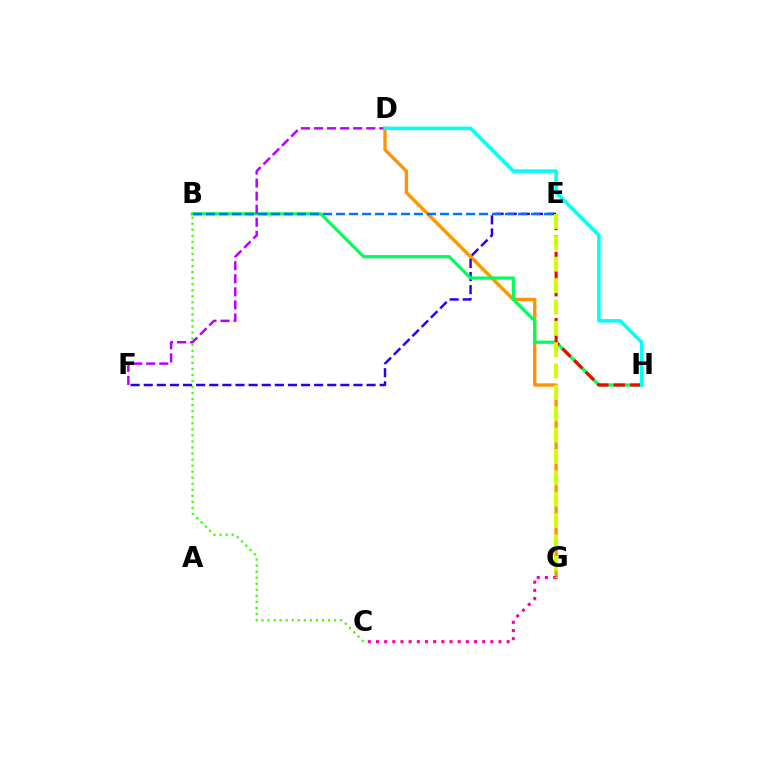{('D', 'G'): [{'color': '#ff9400', 'line_style': 'solid', 'thickness': 2.43}], ('E', 'F'): [{'color': '#2500ff', 'line_style': 'dashed', 'thickness': 1.78}], ('B', 'C'): [{'color': '#3dff00', 'line_style': 'dotted', 'thickness': 1.64}], ('B', 'H'): [{'color': '#00ff5c', 'line_style': 'solid', 'thickness': 2.34}], ('D', 'F'): [{'color': '#b900ff', 'line_style': 'dashed', 'thickness': 1.78}], ('B', 'E'): [{'color': '#0074ff', 'line_style': 'dashed', 'thickness': 1.77}], ('C', 'G'): [{'color': '#ff00ac', 'line_style': 'dotted', 'thickness': 2.22}], ('E', 'H'): [{'color': '#ff0000', 'line_style': 'dashed', 'thickness': 2.25}], ('E', 'G'): [{'color': '#d1ff00', 'line_style': 'dashed', 'thickness': 2.9}], ('D', 'H'): [{'color': '#00fff6', 'line_style': 'solid', 'thickness': 2.55}]}